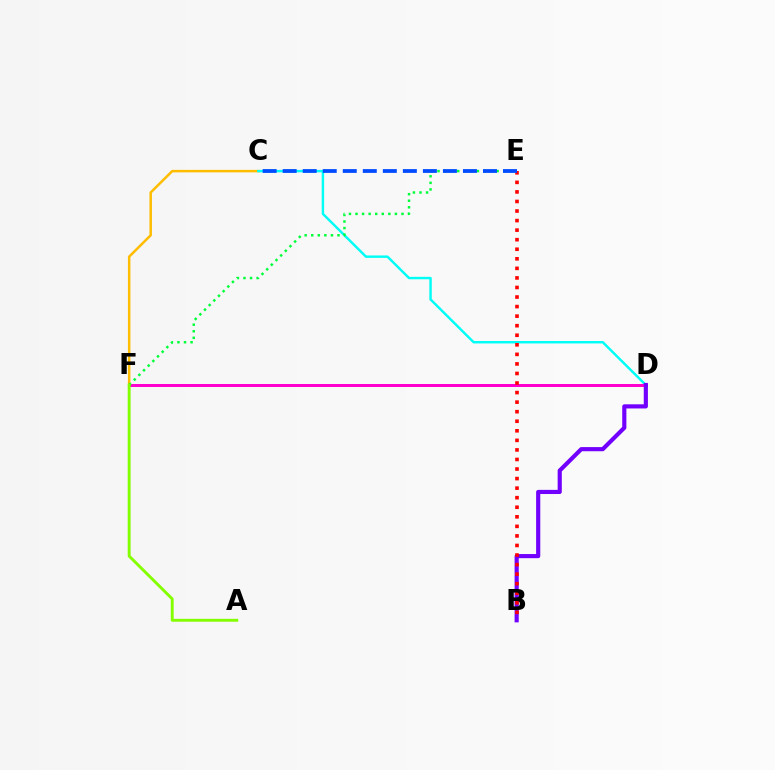{('C', 'F'): [{'color': '#ffbd00', 'line_style': 'solid', 'thickness': 1.79}], ('C', 'D'): [{'color': '#00fff6', 'line_style': 'solid', 'thickness': 1.75}], ('D', 'F'): [{'color': '#ff00cf', 'line_style': 'solid', 'thickness': 2.15}], ('E', 'F'): [{'color': '#00ff39', 'line_style': 'dotted', 'thickness': 1.78}], ('A', 'F'): [{'color': '#84ff00', 'line_style': 'solid', 'thickness': 2.09}], ('B', 'D'): [{'color': '#7200ff', 'line_style': 'solid', 'thickness': 2.99}], ('B', 'E'): [{'color': '#ff0000', 'line_style': 'dotted', 'thickness': 2.6}], ('C', 'E'): [{'color': '#004bff', 'line_style': 'dashed', 'thickness': 2.72}]}